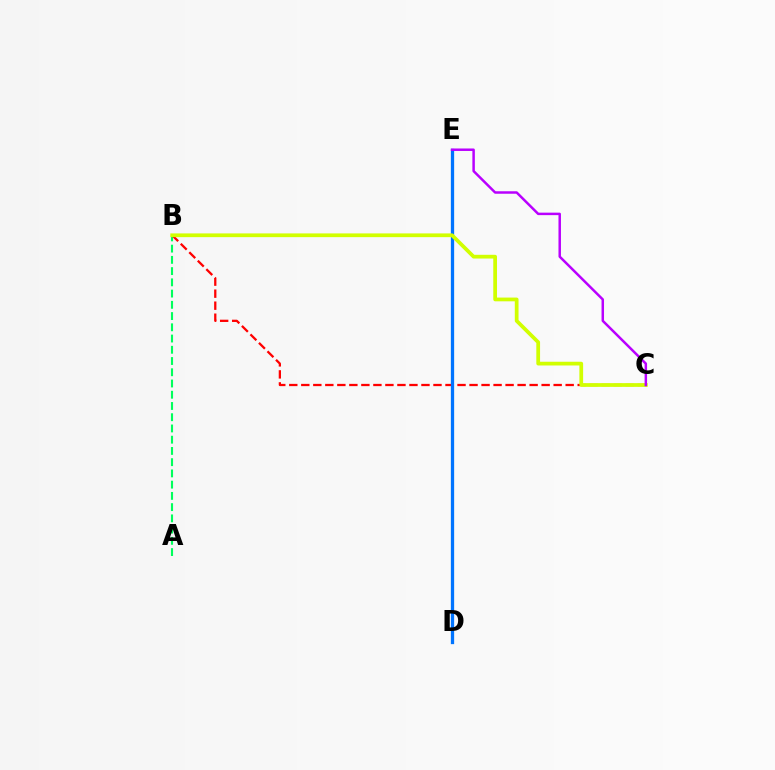{('A', 'B'): [{'color': '#00ff5c', 'line_style': 'dashed', 'thickness': 1.53}], ('B', 'C'): [{'color': '#ff0000', 'line_style': 'dashed', 'thickness': 1.63}, {'color': '#d1ff00', 'line_style': 'solid', 'thickness': 2.69}], ('D', 'E'): [{'color': '#0074ff', 'line_style': 'solid', 'thickness': 2.36}], ('C', 'E'): [{'color': '#b900ff', 'line_style': 'solid', 'thickness': 1.79}]}